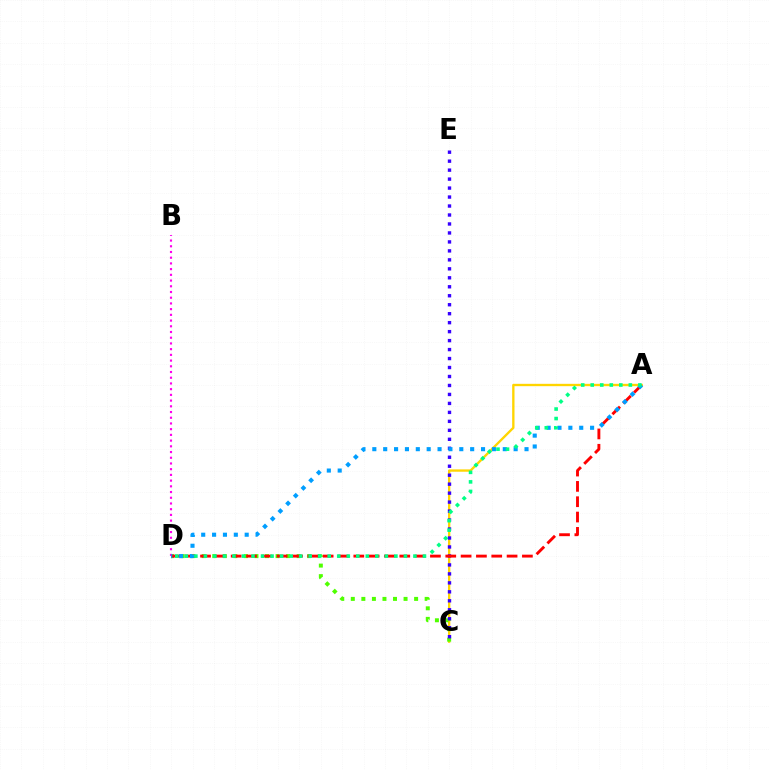{('A', 'C'): [{'color': '#ffd500', 'line_style': 'solid', 'thickness': 1.69}], ('C', 'D'): [{'color': '#4fff00', 'line_style': 'dotted', 'thickness': 2.87}], ('B', 'D'): [{'color': '#ff00ed', 'line_style': 'dotted', 'thickness': 1.55}], ('C', 'E'): [{'color': '#3700ff', 'line_style': 'dotted', 'thickness': 2.44}], ('A', 'D'): [{'color': '#ff0000', 'line_style': 'dashed', 'thickness': 2.08}, {'color': '#009eff', 'line_style': 'dotted', 'thickness': 2.95}, {'color': '#00ff86', 'line_style': 'dotted', 'thickness': 2.59}]}